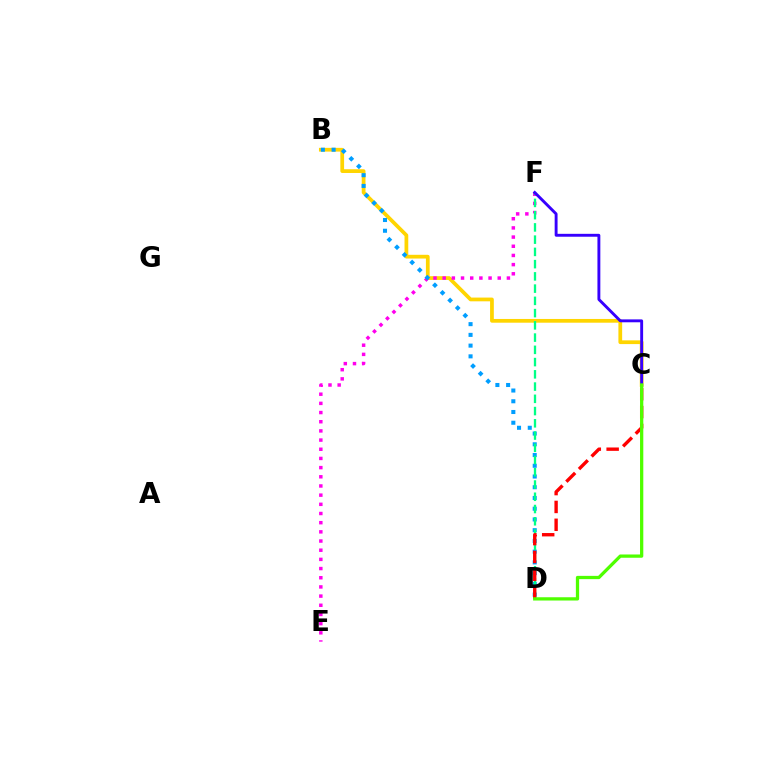{('B', 'C'): [{'color': '#ffd500', 'line_style': 'solid', 'thickness': 2.69}], ('E', 'F'): [{'color': '#ff00ed', 'line_style': 'dotted', 'thickness': 2.49}], ('B', 'D'): [{'color': '#009eff', 'line_style': 'dotted', 'thickness': 2.92}], ('D', 'F'): [{'color': '#00ff86', 'line_style': 'dashed', 'thickness': 1.66}], ('C', 'F'): [{'color': '#3700ff', 'line_style': 'solid', 'thickness': 2.09}], ('C', 'D'): [{'color': '#ff0000', 'line_style': 'dashed', 'thickness': 2.43}, {'color': '#4fff00', 'line_style': 'solid', 'thickness': 2.35}]}